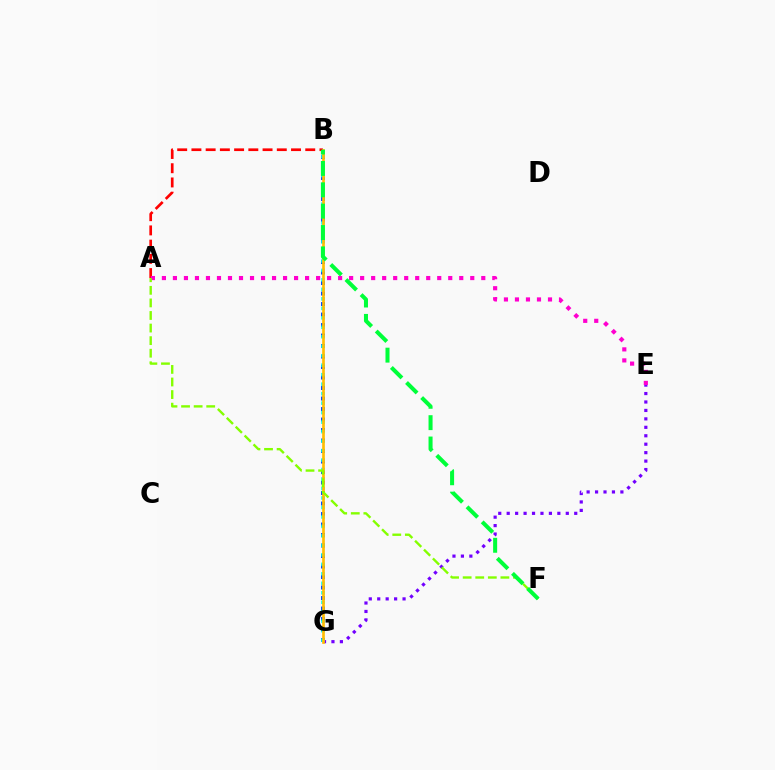{('E', 'G'): [{'color': '#7200ff', 'line_style': 'dotted', 'thickness': 2.29}], ('B', 'G'): [{'color': '#004bff', 'line_style': 'dotted', 'thickness': 2.85}, {'color': '#00fff6', 'line_style': 'dotted', 'thickness': 2.58}, {'color': '#ffbd00', 'line_style': 'solid', 'thickness': 1.92}], ('A', 'B'): [{'color': '#ff0000', 'line_style': 'dashed', 'thickness': 1.93}], ('A', 'E'): [{'color': '#ff00cf', 'line_style': 'dotted', 'thickness': 2.99}], ('A', 'F'): [{'color': '#84ff00', 'line_style': 'dashed', 'thickness': 1.71}], ('B', 'F'): [{'color': '#00ff39', 'line_style': 'dashed', 'thickness': 2.9}]}